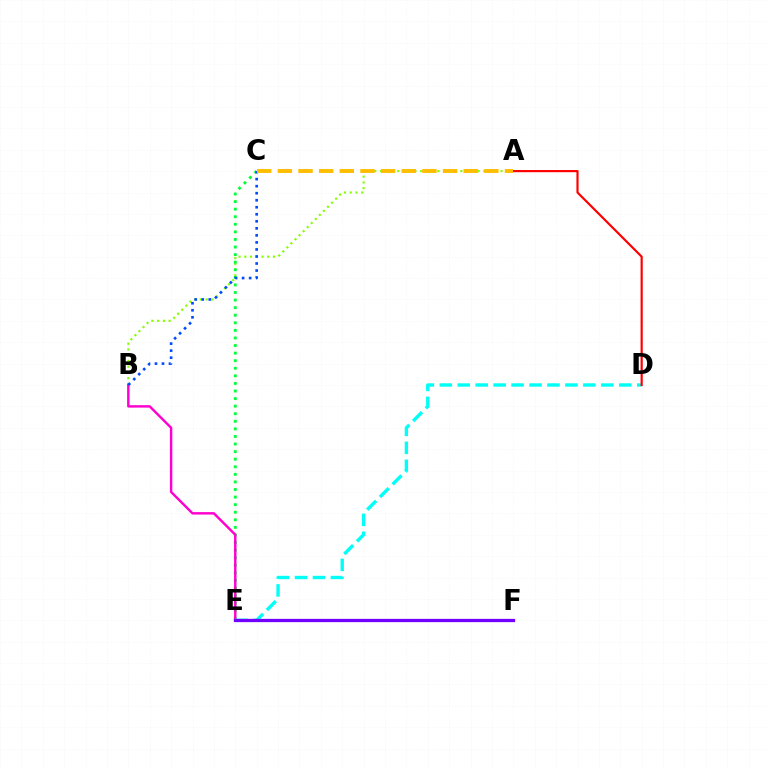{('A', 'B'): [{'color': '#84ff00', 'line_style': 'dotted', 'thickness': 1.56}], ('C', 'E'): [{'color': '#00ff39', 'line_style': 'dotted', 'thickness': 2.06}], ('B', 'E'): [{'color': '#ff00cf', 'line_style': 'solid', 'thickness': 1.75}], ('B', 'C'): [{'color': '#004bff', 'line_style': 'dotted', 'thickness': 1.91}], ('D', 'E'): [{'color': '#00fff6', 'line_style': 'dashed', 'thickness': 2.44}], ('A', 'D'): [{'color': '#ff0000', 'line_style': 'solid', 'thickness': 1.57}], ('A', 'C'): [{'color': '#ffbd00', 'line_style': 'dashed', 'thickness': 2.81}], ('E', 'F'): [{'color': '#7200ff', 'line_style': 'solid', 'thickness': 2.36}]}